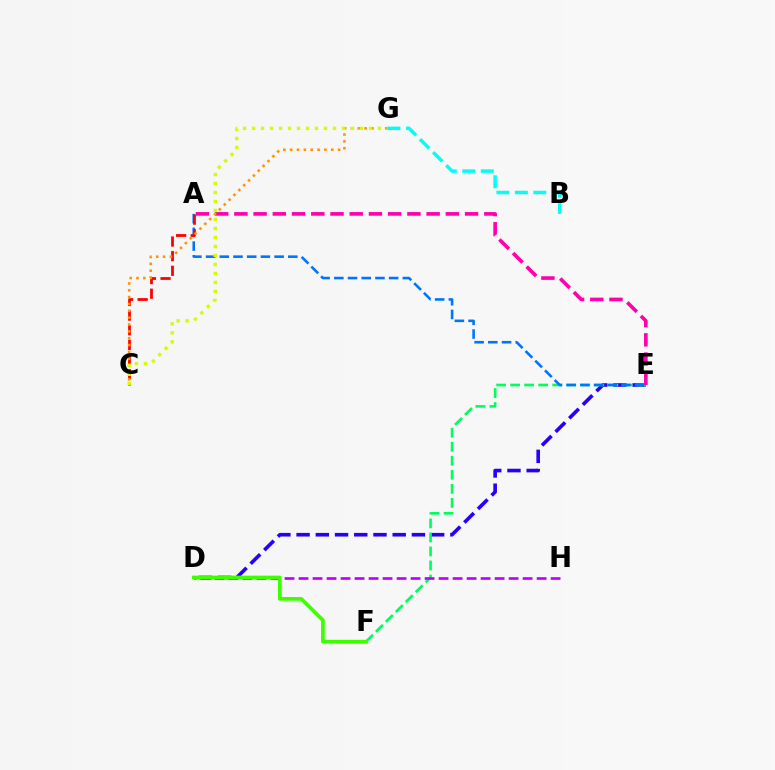{('D', 'E'): [{'color': '#2500ff', 'line_style': 'dashed', 'thickness': 2.61}], ('E', 'F'): [{'color': '#00ff5c', 'line_style': 'dashed', 'thickness': 1.91}], ('A', 'E'): [{'color': '#ff00ac', 'line_style': 'dashed', 'thickness': 2.61}, {'color': '#0074ff', 'line_style': 'dashed', 'thickness': 1.86}], ('D', 'H'): [{'color': '#b900ff', 'line_style': 'dashed', 'thickness': 1.9}], ('A', 'C'): [{'color': '#ff0000', 'line_style': 'dashed', 'thickness': 1.99}], ('D', 'F'): [{'color': '#3dff00', 'line_style': 'solid', 'thickness': 2.67}], ('C', 'G'): [{'color': '#ff9400', 'line_style': 'dotted', 'thickness': 1.86}, {'color': '#d1ff00', 'line_style': 'dotted', 'thickness': 2.44}], ('B', 'G'): [{'color': '#00fff6', 'line_style': 'dashed', 'thickness': 2.51}]}